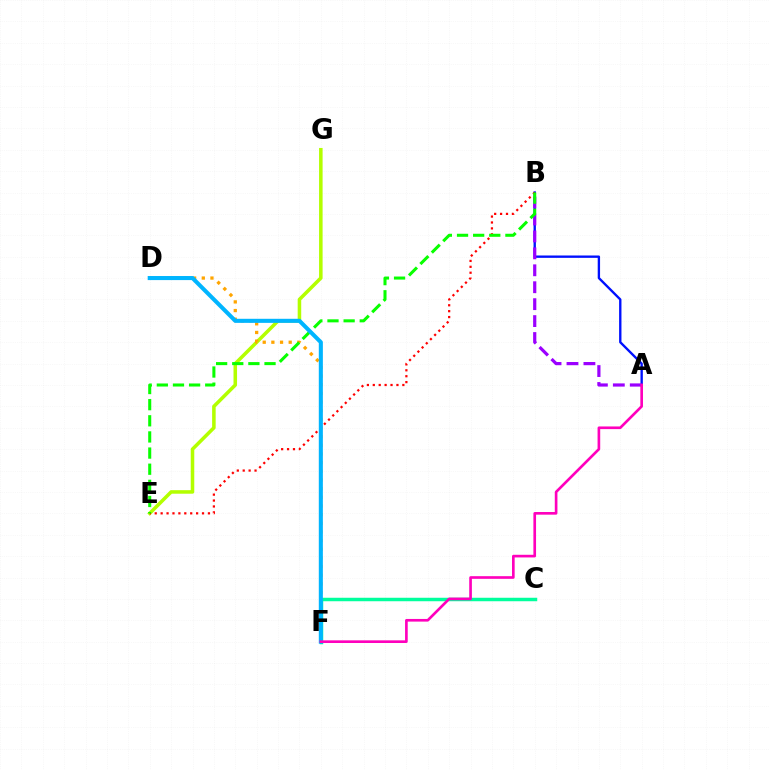{('A', 'B'): [{'color': '#0010ff', 'line_style': 'solid', 'thickness': 1.7}, {'color': '#9b00ff', 'line_style': 'dashed', 'thickness': 2.3}], ('E', 'G'): [{'color': '#b3ff00', 'line_style': 'solid', 'thickness': 2.55}], ('D', 'F'): [{'color': '#ffa500', 'line_style': 'dotted', 'thickness': 2.35}, {'color': '#00b5ff', 'line_style': 'solid', 'thickness': 2.93}], ('B', 'E'): [{'color': '#ff0000', 'line_style': 'dotted', 'thickness': 1.61}, {'color': '#08ff00', 'line_style': 'dashed', 'thickness': 2.19}], ('C', 'F'): [{'color': '#00ff9d', 'line_style': 'solid', 'thickness': 2.5}], ('A', 'F'): [{'color': '#ff00bd', 'line_style': 'solid', 'thickness': 1.91}]}